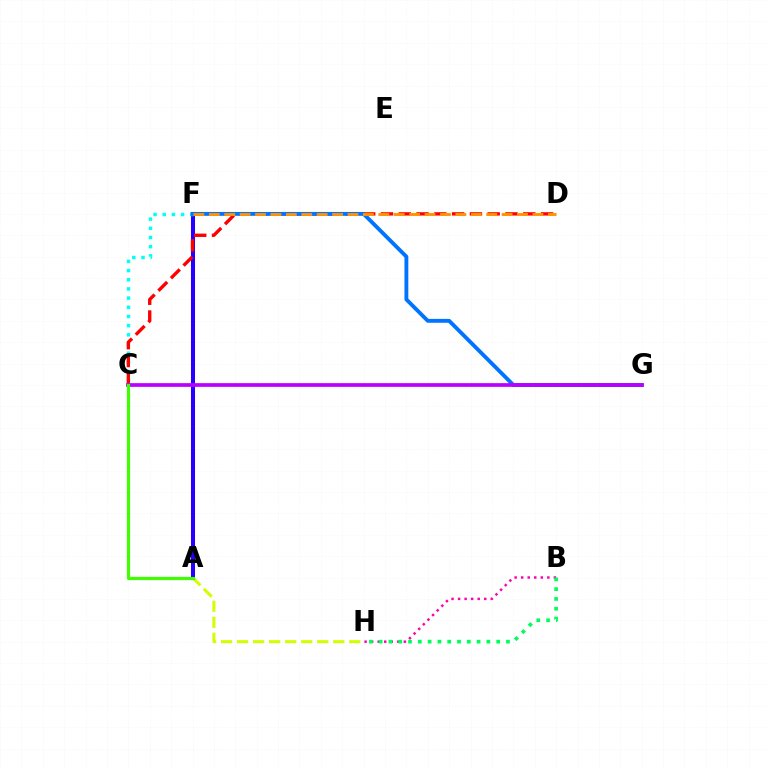{('A', 'H'): [{'color': '#d1ff00', 'line_style': 'dashed', 'thickness': 2.18}], ('A', 'F'): [{'color': '#2500ff', 'line_style': 'solid', 'thickness': 2.91}], ('C', 'F'): [{'color': '#00fff6', 'line_style': 'dotted', 'thickness': 2.49}], ('C', 'D'): [{'color': '#ff0000', 'line_style': 'dashed', 'thickness': 2.42}], ('F', 'G'): [{'color': '#0074ff', 'line_style': 'solid', 'thickness': 2.79}], ('B', 'H'): [{'color': '#ff00ac', 'line_style': 'dotted', 'thickness': 1.78}, {'color': '#00ff5c', 'line_style': 'dotted', 'thickness': 2.66}], ('C', 'G'): [{'color': '#b900ff', 'line_style': 'solid', 'thickness': 2.67}], ('D', 'F'): [{'color': '#ff9400', 'line_style': 'dashed', 'thickness': 2.09}], ('A', 'C'): [{'color': '#3dff00', 'line_style': 'solid', 'thickness': 2.29}]}